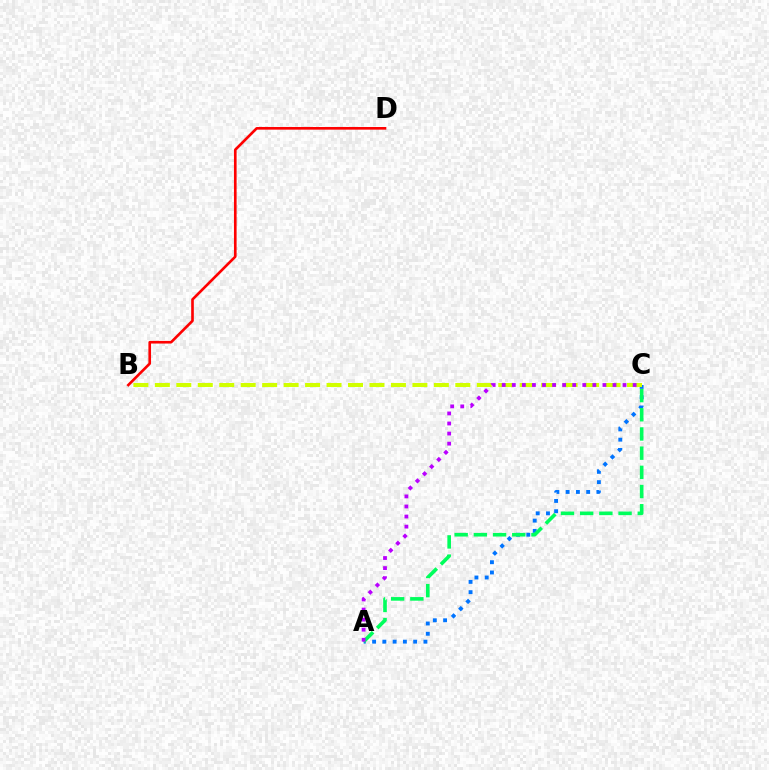{('B', 'D'): [{'color': '#ff0000', 'line_style': 'solid', 'thickness': 1.9}], ('A', 'C'): [{'color': '#0074ff', 'line_style': 'dotted', 'thickness': 2.79}, {'color': '#00ff5c', 'line_style': 'dashed', 'thickness': 2.61}, {'color': '#b900ff', 'line_style': 'dotted', 'thickness': 2.74}], ('B', 'C'): [{'color': '#d1ff00', 'line_style': 'dashed', 'thickness': 2.92}]}